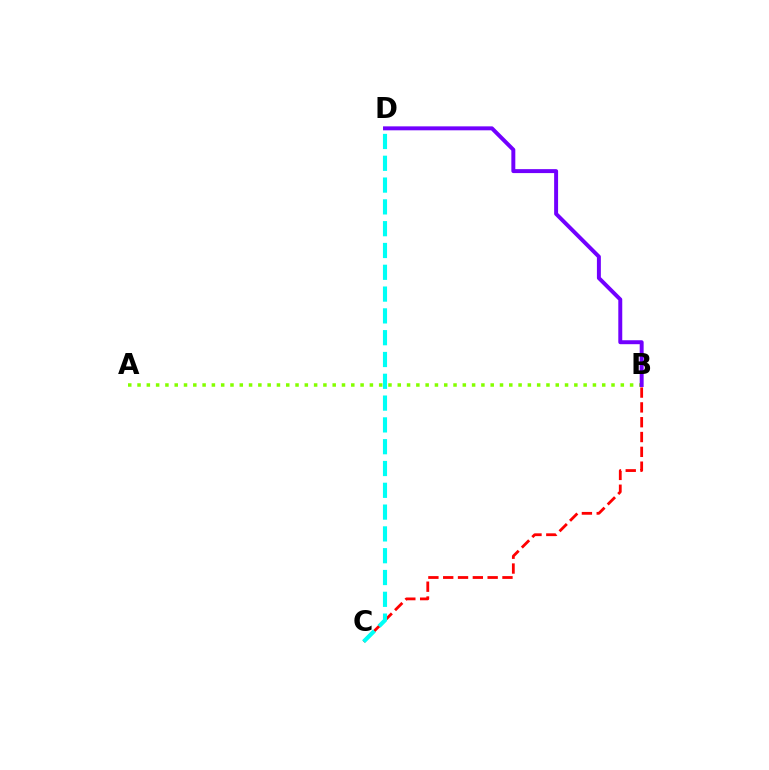{('B', 'C'): [{'color': '#ff0000', 'line_style': 'dashed', 'thickness': 2.01}], ('A', 'B'): [{'color': '#84ff00', 'line_style': 'dotted', 'thickness': 2.53}], ('B', 'D'): [{'color': '#7200ff', 'line_style': 'solid', 'thickness': 2.84}], ('C', 'D'): [{'color': '#00fff6', 'line_style': 'dashed', 'thickness': 2.96}]}